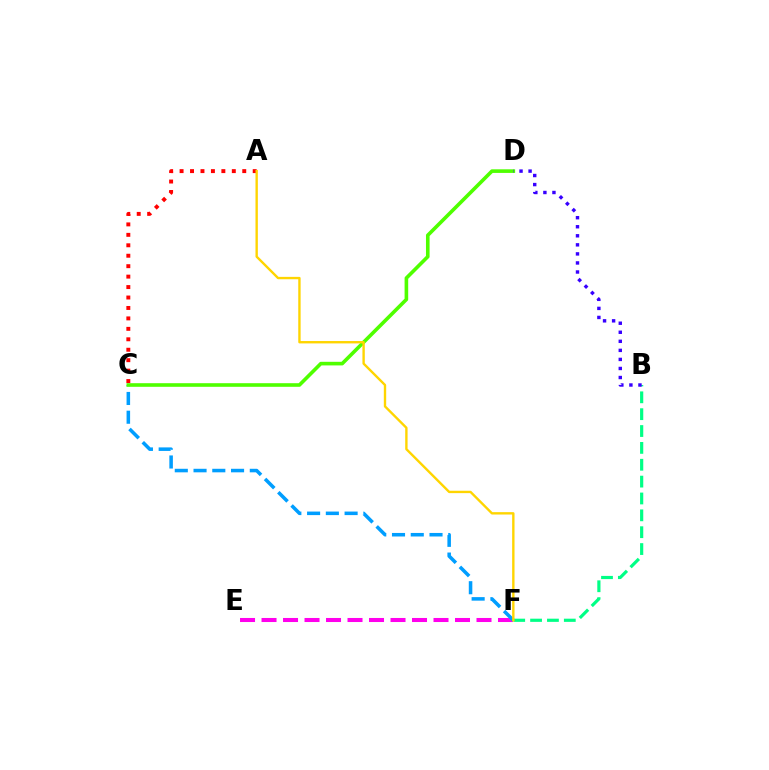{('E', 'F'): [{'color': '#ff00ed', 'line_style': 'dashed', 'thickness': 2.92}], ('C', 'F'): [{'color': '#009eff', 'line_style': 'dashed', 'thickness': 2.55}], ('B', 'F'): [{'color': '#00ff86', 'line_style': 'dashed', 'thickness': 2.29}], ('A', 'C'): [{'color': '#ff0000', 'line_style': 'dotted', 'thickness': 2.84}], ('C', 'D'): [{'color': '#4fff00', 'line_style': 'solid', 'thickness': 2.6}], ('A', 'F'): [{'color': '#ffd500', 'line_style': 'solid', 'thickness': 1.71}], ('B', 'D'): [{'color': '#3700ff', 'line_style': 'dotted', 'thickness': 2.46}]}